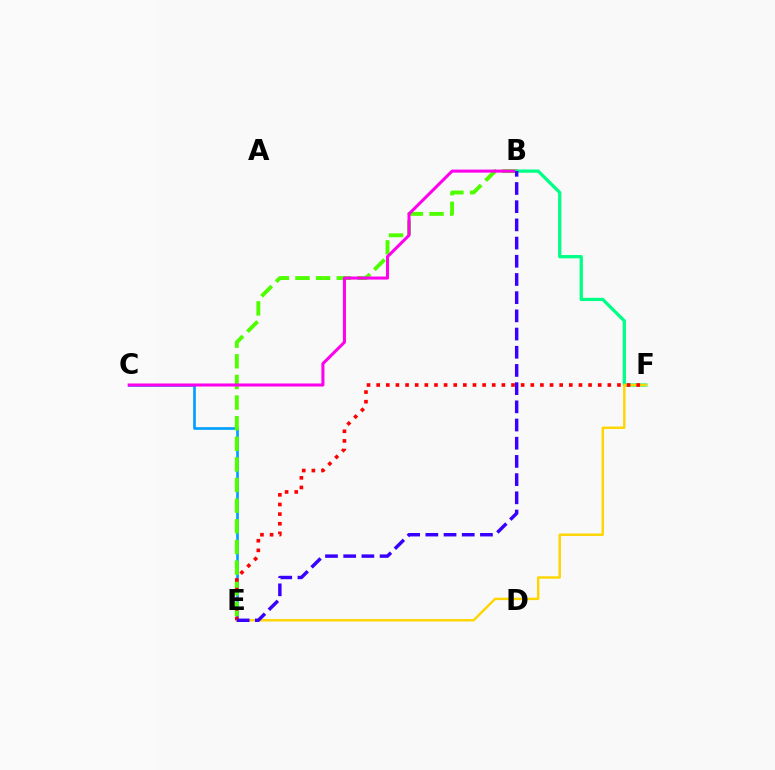{('C', 'E'): [{'color': '#009eff', 'line_style': 'solid', 'thickness': 1.9}], ('B', 'E'): [{'color': '#4fff00', 'line_style': 'dashed', 'thickness': 2.8}, {'color': '#3700ff', 'line_style': 'dashed', 'thickness': 2.47}], ('B', 'C'): [{'color': '#ff00ed', 'line_style': 'solid', 'thickness': 2.2}], ('B', 'F'): [{'color': '#00ff86', 'line_style': 'solid', 'thickness': 2.36}], ('E', 'F'): [{'color': '#ffd500', 'line_style': 'solid', 'thickness': 1.74}, {'color': '#ff0000', 'line_style': 'dotted', 'thickness': 2.62}]}